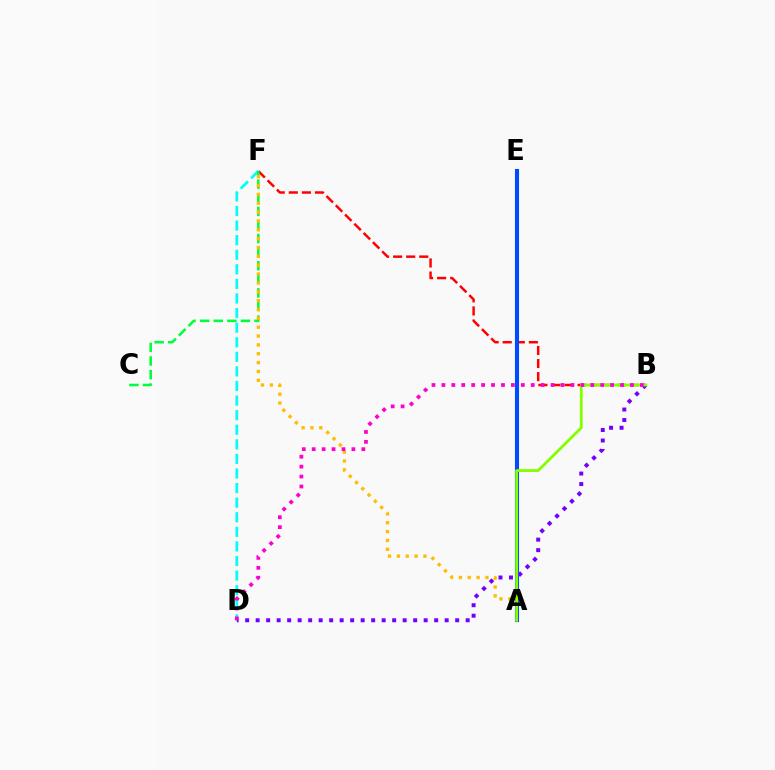{('D', 'F'): [{'color': '#00fff6', 'line_style': 'dashed', 'thickness': 1.98}], ('B', 'F'): [{'color': '#ff0000', 'line_style': 'dashed', 'thickness': 1.78}], ('C', 'F'): [{'color': '#00ff39', 'line_style': 'dashed', 'thickness': 1.85}], ('A', 'F'): [{'color': '#ffbd00', 'line_style': 'dotted', 'thickness': 2.41}], ('A', 'E'): [{'color': '#004bff', 'line_style': 'solid', 'thickness': 2.95}], ('B', 'D'): [{'color': '#7200ff', 'line_style': 'dotted', 'thickness': 2.85}, {'color': '#ff00cf', 'line_style': 'dotted', 'thickness': 2.7}], ('A', 'B'): [{'color': '#84ff00', 'line_style': 'solid', 'thickness': 2.03}]}